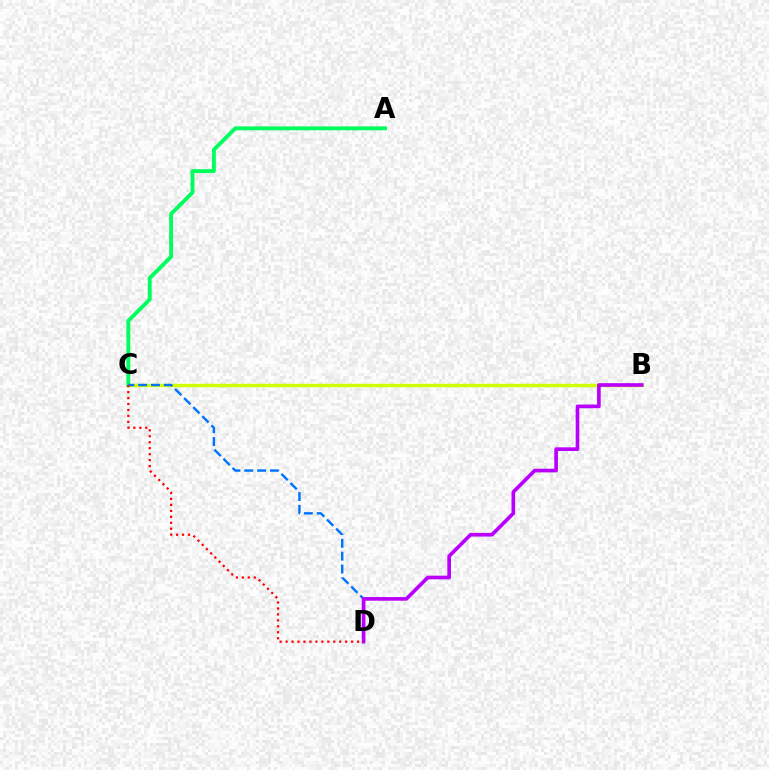{('B', 'C'): [{'color': '#d1ff00', 'line_style': 'solid', 'thickness': 2.45}], ('A', 'C'): [{'color': '#00ff5c', 'line_style': 'solid', 'thickness': 2.79}], ('C', 'D'): [{'color': '#0074ff', 'line_style': 'dashed', 'thickness': 1.74}, {'color': '#ff0000', 'line_style': 'dotted', 'thickness': 1.62}], ('B', 'D'): [{'color': '#b900ff', 'line_style': 'solid', 'thickness': 2.63}]}